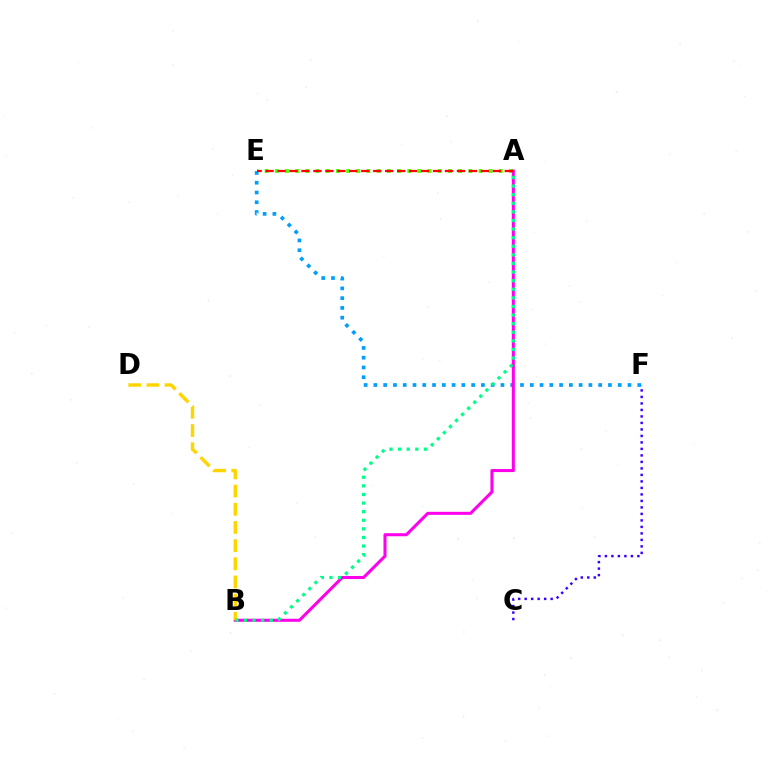{('A', 'E'): [{'color': '#4fff00', 'line_style': 'dotted', 'thickness': 2.77}, {'color': '#ff0000', 'line_style': 'dashed', 'thickness': 1.63}], ('E', 'F'): [{'color': '#009eff', 'line_style': 'dotted', 'thickness': 2.66}], ('C', 'F'): [{'color': '#3700ff', 'line_style': 'dotted', 'thickness': 1.77}], ('A', 'B'): [{'color': '#ff00ed', 'line_style': 'solid', 'thickness': 2.2}, {'color': '#00ff86', 'line_style': 'dotted', 'thickness': 2.34}], ('B', 'D'): [{'color': '#ffd500', 'line_style': 'dashed', 'thickness': 2.47}]}